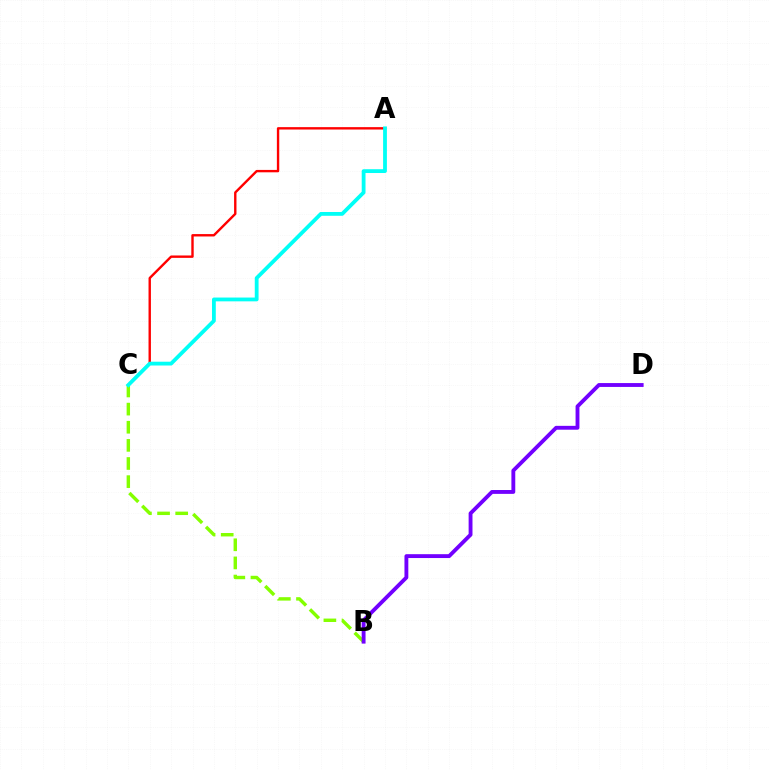{('B', 'C'): [{'color': '#84ff00', 'line_style': 'dashed', 'thickness': 2.46}], ('A', 'C'): [{'color': '#ff0000', 'line_style': 'solid', 'thickness': 1.72}, {'color': '#00fff6', 'line_style': 'solid', 'thickness': 2.73}], ('B', 'D'): [{'color': '#7200ff', 'line_style': 'solid', 'thickness': 2.78}]}